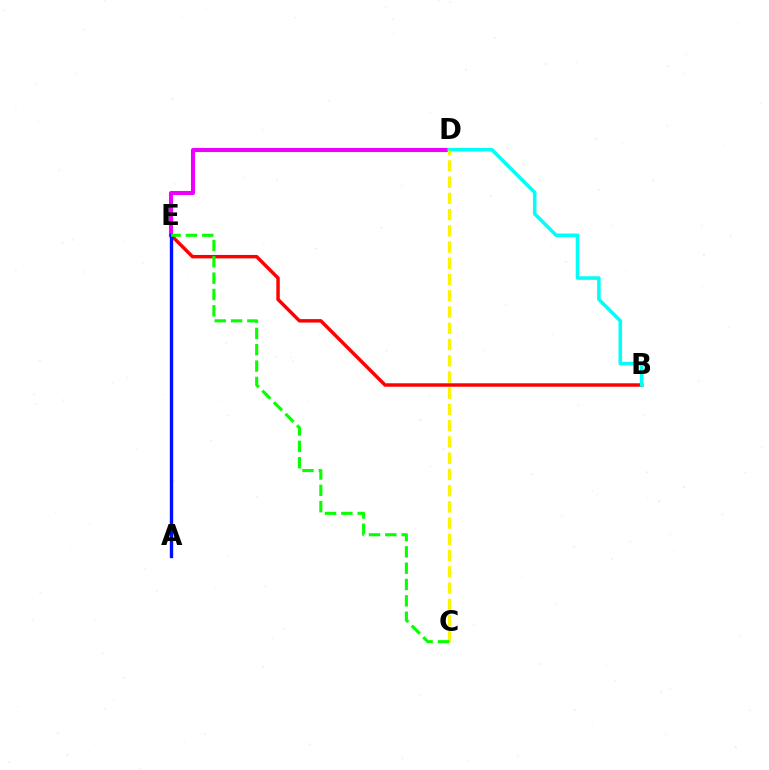{('D', 'E'): [{'color': '#ee00ff', 'line_style': 'solid', 'thickness': 2.94}], ('B', 'E'): [{'color': '#ff0000', 'line_style': 'solid', 'thickness': 2.48}], ('A', 'E'): [{'color': '#0010ff', 'line_style': 'solid', 'thickness': 2.42}], ('B', 'D'): [{'color': '#00fff6', 'line_style': 'solid', 'thickness': 2.55}], ('C', 'D'): [{'color': '#fcf500', 'line_style': 'dashed', 'thickness': 2.21}], ('C', 'E'): [{'color': '#08ff00', 'line_style': 'dashed', 'thickness': 2.22}]}